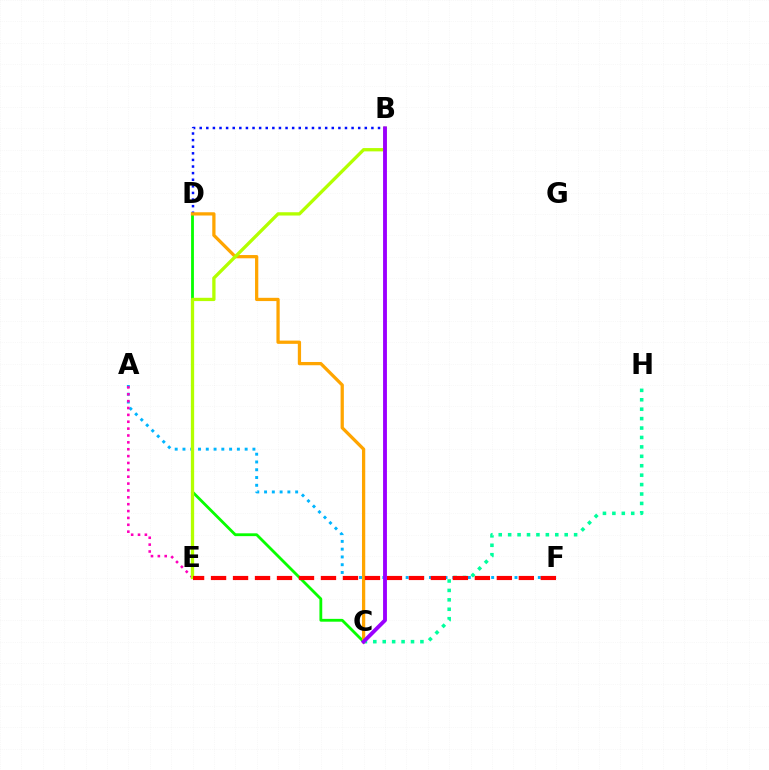{('C', 'D'): [{'color': '#08ff00', 'line_style': 'solid', 'thickness': 2.03}, {'color': '#ffa500', 'line_style': 'solid', 'thickness': 2.35}], ('B', 'D'): [{'color': '#0010ff', 'line_style': 'dotted', 'thickness': 1.79}], ('A', 'F'): [{'color': '#00b5ff', 'line_style': 'dotted', 'thickness': 2.11}], ('C', 'H'): [{'color': '#00ff9d', 'line_style': 'dotted', 'thickness': 2.56}], ('A', 'E'): [{'color': '#ff00bd', 'line_style': 'dotted', 'thickness': 1.87}], ('B', 'E'): [{'color': '#b3ff00', 'line_style': 'solid', 'thickness': 2.38}], ('E', 'F'): [{'color': '#ff0000', 'line_style': 'dashed', 'thickness': 2.99}], ('B', 'C'): [{'color': '#9b00ff', 'line_style': 'solid', 'thickness': 2.78}]}